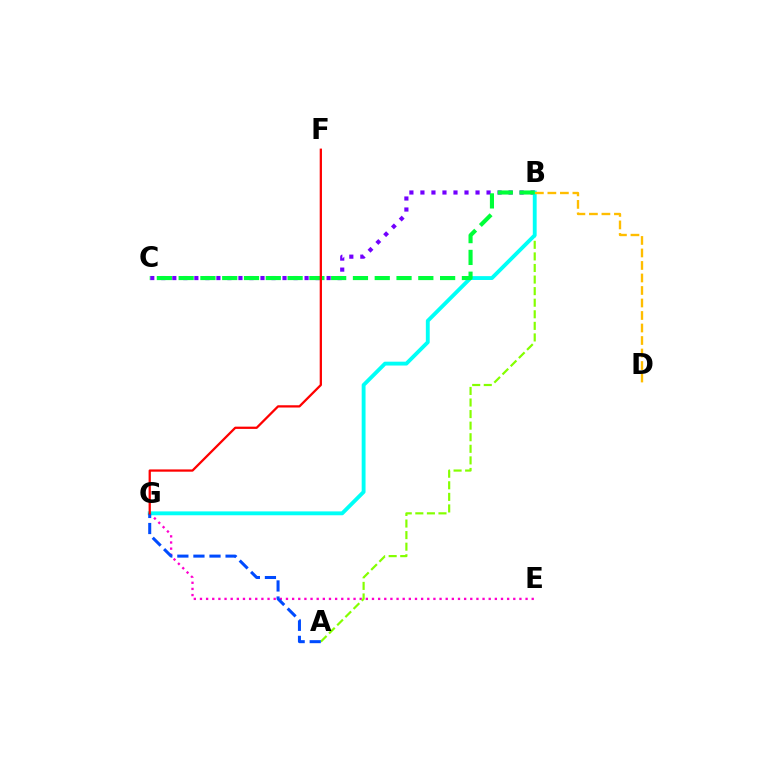{('E', 'G'): [{'color': '#ff00cf', 'line_style': 'dotted', 'thickness': 1.67}], ('A', 'B'): [{'color': '#84ff00', 'line_style': 'dashed', 'thickness': 1.57}], ('B', 'C'): [{'color': '#7200ff', 'line_style': 'dotted', 'thickness': 2.99}, {'color': '#00ff39', 'line_style': 'dashed', 'thickness': 2.96}], ('B', 'G'): [{'color': '#00fff6', 'line_style': 'solid', 'thickness': 2.78}], ('B', 'D'): [{'color': '#ffbd00', 'line_style': 'dashed', 'thickness': 1.7}], ('A', 'G'): [{'color': '#004bff', 'line_style': 'dashed', 'thickness': 2.18}], ('F', 'G'): [{'color': '#ff0000', 'line_style': 'solid', 'thickness': 1.63}]}